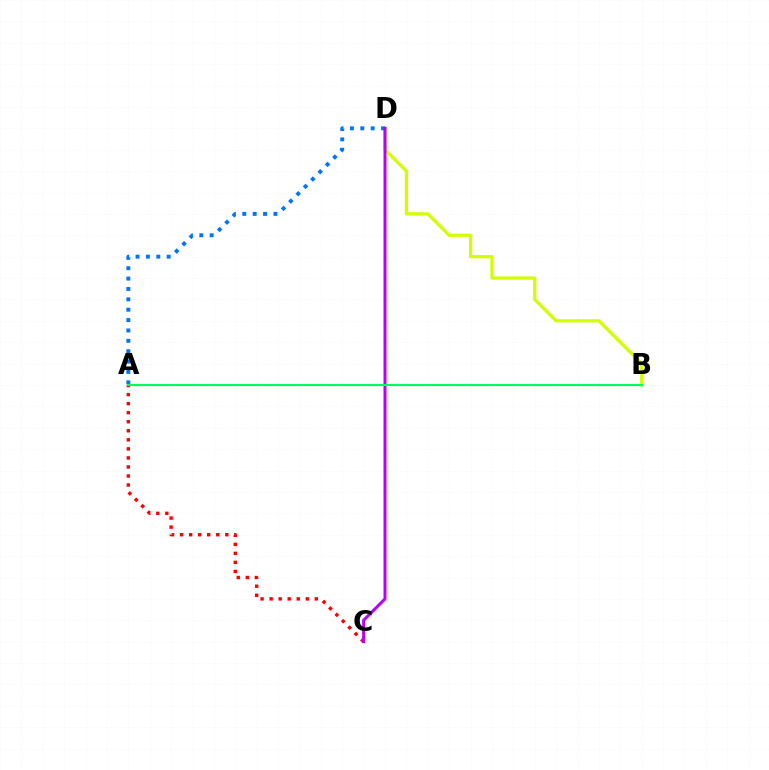{('B', 'D'): [{'color': '#d1ff00', 'line_style': 'solid', 'thickness': 2.32}], ('A', 'C'): [{'color': '#ff0000', 'line_style': 'dotted', 'thickness': 2.46}], ('A', 'D'): [{'color': '#0074ff', 'line_style': 'dotted', 'thickness': 2.82}], ('C', 'D'): [{'color': '#b900ff', 'line_style': 'solid', 'thickness': 2.15}], ('A', 'B'): [{'color': '#00ff5c', 'line_style': 'solid', 'thickness': 1.54}]}